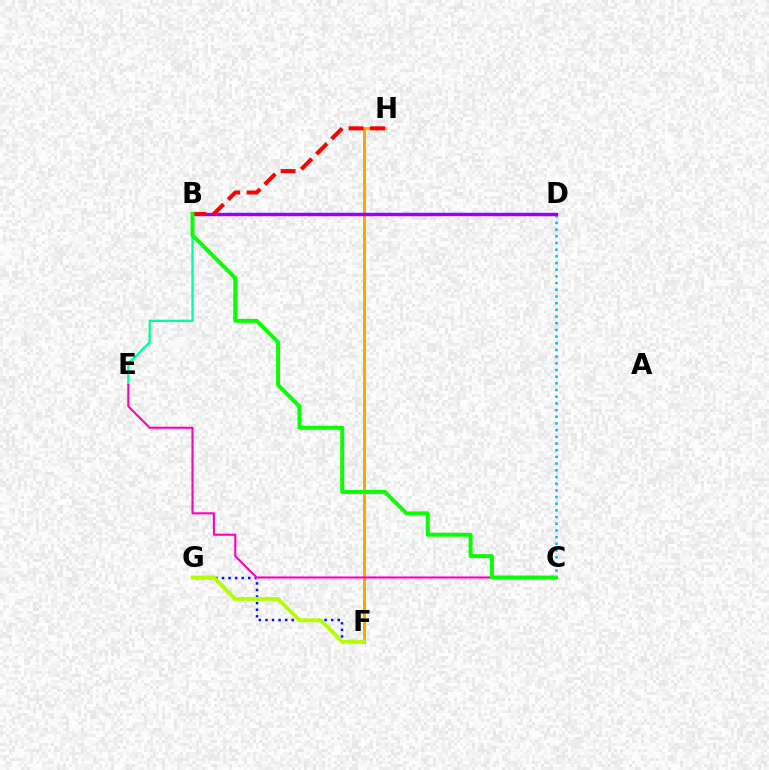{('F', 'G'): [{'color': '#0010ff', 'line_style': 'dotted', 'thickness': 1.79}, {'color': '#b3ff00', 'line_style': 'solid', 'thickness': 2.77}], ('F', 'H'): [{'color': '#ffa500', 'line_style': 'solid', 'thickness': 2.14}], ('C', 'D'): [{'color': '#00b5ff', 'line_style': 'dotted', 'thickness': 1.82}], ('B', 'E'): [{'color': '#00ff9d', 'line_style': 'solid', 'thickness': 1.65}], ('B', 'D'): [{'color': '#9b00ff', 'line_style': 'solid', 'thickness': 2.48}], ('C', 'E'): [{'color': '#ff00bd', 'line_style': 'solid', 'thickness': 1.52}], ('B', 'H'): [{'color': '#ff0000', 'line_style': 'dashed', 'thickness': 2.91}], ('B', 'C'): [{'color': '#08ff00', 'line_style': 'solid', 'thickness': 2.83}]}